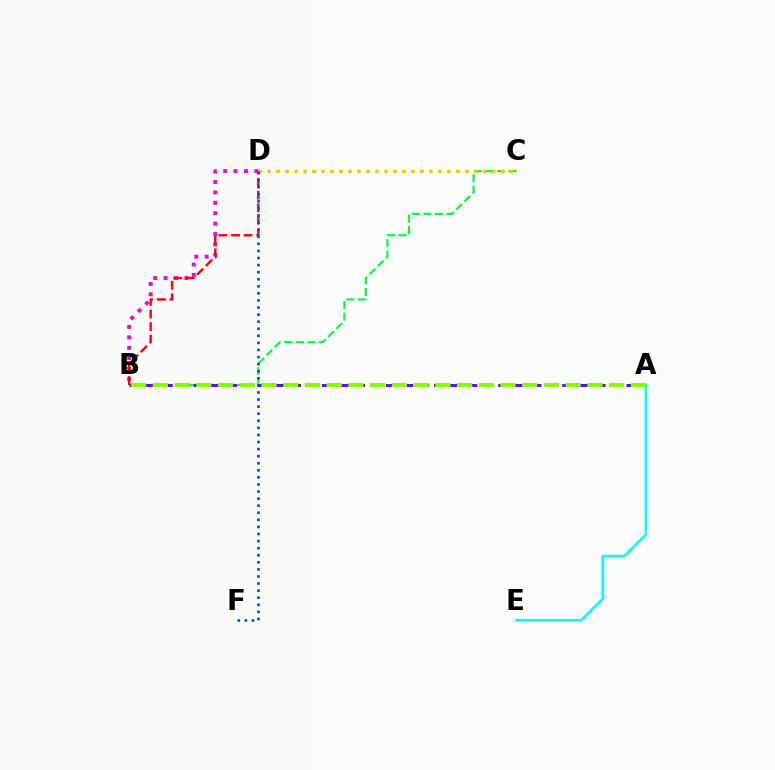{('B', 'C'): [{'color': '#00ff39', 'line_style': 'dashed', 'thickness': 1.57}], ('B', 'D'): [{'color': '#ff00cf', 'line_style': 'dotted', 'thickness': 2.83}, {'color': '#ff0000', 'line_style': 'dashed', 'thickness': 1.71}], ('C', 'D'): [{'color': '#ffbd00', 'line_style': 'dotted', 'thickness': 2.44}], ('A', 'B'): [{'color': '#7200ff', 'line_style': 'dashed', 'thickness': 2.18}, {'color': '#84ff00', 'line_style': 'dashed', 'thickness': 2.95}], ('D', 'F'): [{'color': '#004bff', 'line_style': 'dotted', 'thickness': 1.92}], ('A', 'E'): [{'color': '#00fff6', 'line_style': 'solid', 'thickness': 1.87}]}